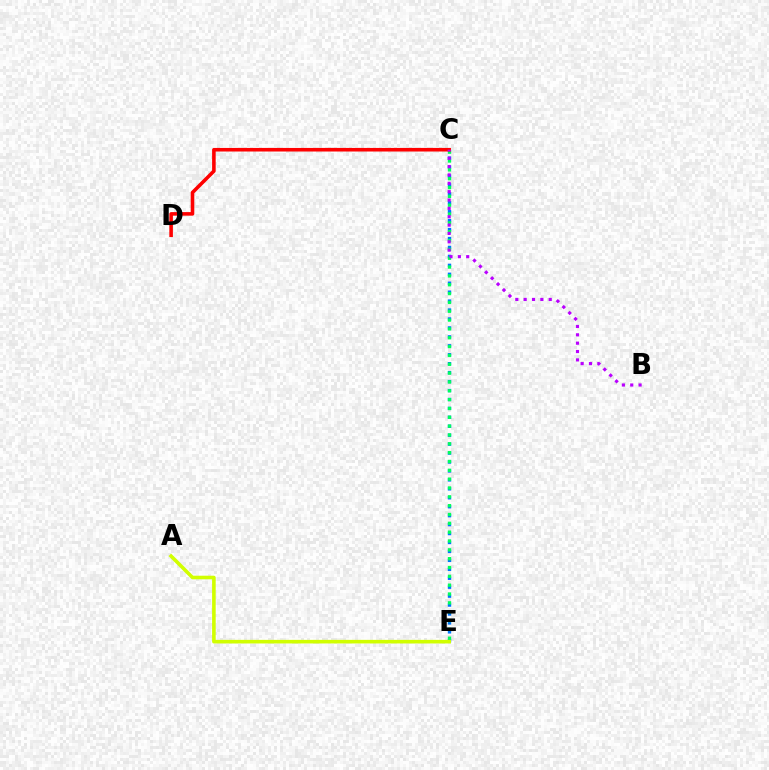{('C', 'E'): [{'color': '#0074ff', 'line_style': 'dotted', 'thickness': 2.43}, {'color': '#00ff5c', 'line_style': 'dotted', 'thickness': 2.4}], ('C', 'D'): [{'color': '#ff0000', 'line_style': 'solid', 'thickness': 2.57}], ('B', 'C'): [{'color': '#b900ff', 'line_style': 'dotted', 'thickness': 2.27}], ('A', 'E'): [{'color': '#d1ff00', 'line_style': 'solid', 'thickness': 2.59}]}